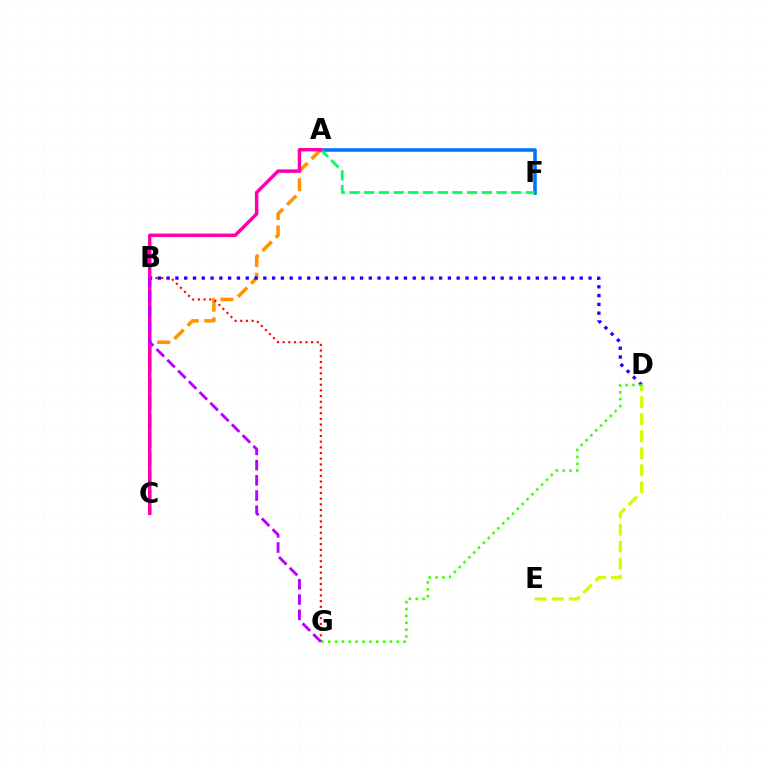{('B', 'C'): [{'color': '#00fff6', 'line_style': 'dashed', 'thickness': 1.69}], ('A', 'C'): [{'color': '#ff9400', 'line_style': 'dashed', 'thickness': 2.54}, {'color': '#ff00ac', 'line_style': 'solid', 'thickness': 2.49}], ('A', 'F'): [{'color': '#0074ff', 'line_style': 'solid', 'thickness': 2.56}, {'color': '#00ff5c', 'line_style': 'dashed', 'thickness': 2.0}], ('D', 'E'): [{'color': '#d1ff00', 'line_style': 'dashed', 'thickness': 2.32}], ('B', 'G'): [{'color': '#ff0000', 'line_style': 'dotted', 'thickness': 1.55}, {'color': '#b900ff', 'line_style': 'dashed', 'thickness': 2.07}], ('B', 'D'): [{'color': '#2500ff', 'line_style': 'dotted', 'thickness': 2.39}], ('D', 'G'): [{'color': '#3dff00', 'line_style': 'dotted', 'thickness': 1.86}]}